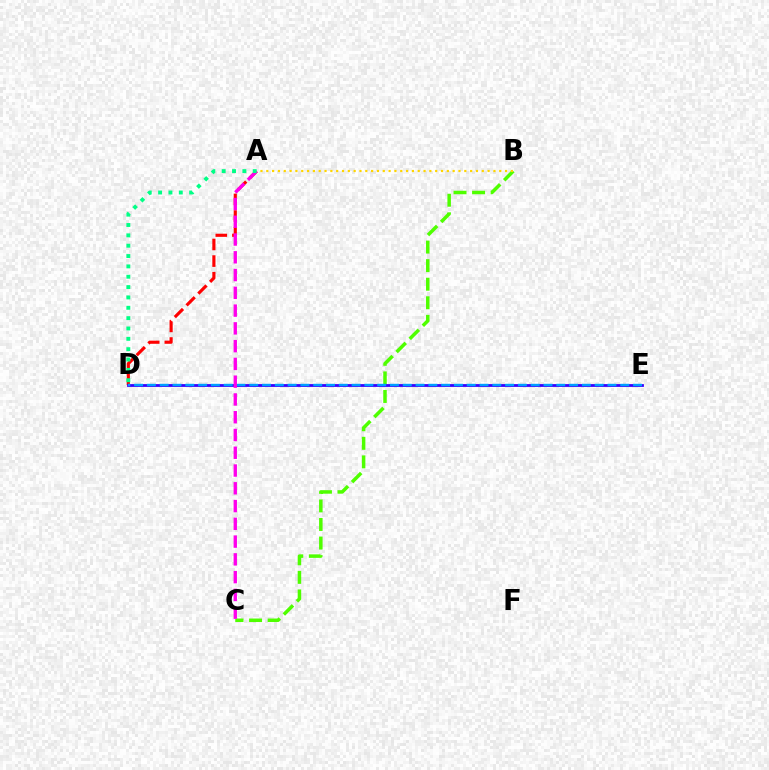{('B', 'C'): [{'color': '#4fff00', 'line_style': 'dashed', 'thickness': 2.52}], ('A', 'D'): [{'color': '#ff0000', 'line_style': 'dashed', 'thickness': 2.26}, {'color': '#00ff86', 'line_style': 'dotted', 'thickness': 2.81}], ('D', 'E'): [{'color': '#3700ff', 'line_style': 'solid', 'thickness': 2.01}, {'color': '#009eff', 'line_style': 'dashed', 'thickness': 1.74}], ('A', 'B'): [{'color': '#ffd500', 'line_style': 'dotted', 'thickness': 1.58}], ('A', 'C'): [{'color': '#ff00ed', 'line_style': 'dashed', 'thickness': 2.41}]}